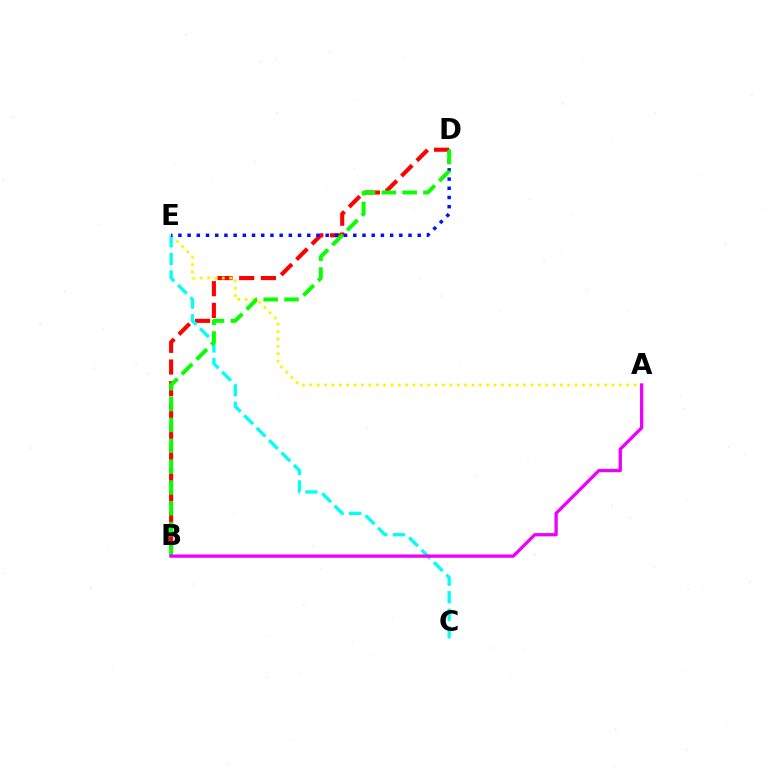{('B', 'D'): [{'color': '#ff0000', 'line_style': 'dashed', 'thickness': 2.95}, {'color': '#08ff00', 'line_style': 'dashed', 'thickness': 2.83}], ('A', 'E'): [{'color': '#fcf500', 'line_style': 'dotted', 'thickness': 2.0}], ('C', 'E'): [{'color': '#00fff6', 'line_style': 'dashed', 'thickness': 2.38}], ('D', 'E'): [{'color': '#0010ff', 'line_style': 'dotted', 'thickness': 2.5}], ('A', 'B'): [{'color': '#ee00ff', 'line_style': 'solid', 'thickness': 2.38}]}